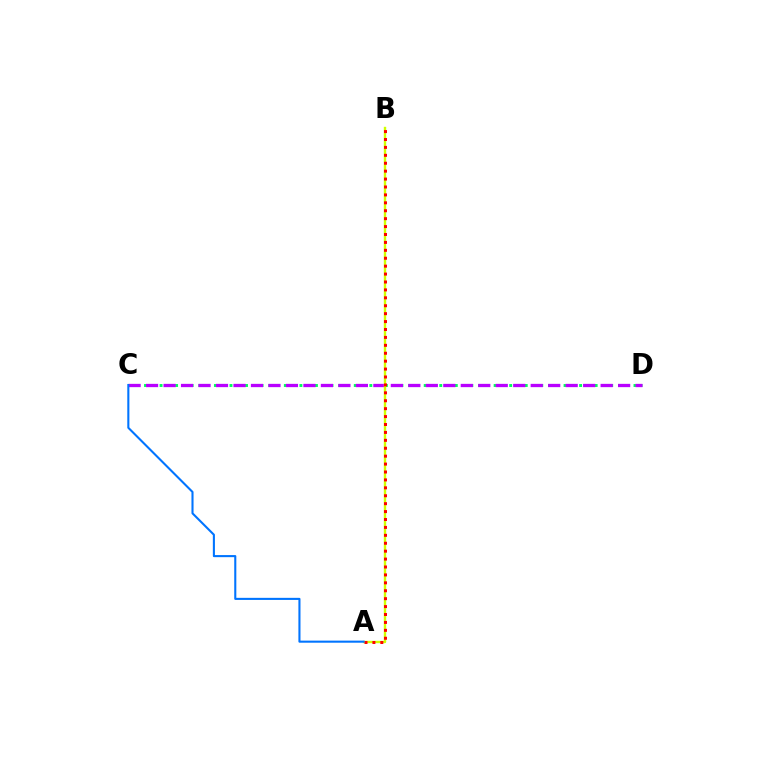{('C', 'D'): [{'color': '#00ff5c', 'line_style': 'dotted', 'thickness': 2.11}, {'color': '#b900ff', 'line_style': 'dashed', 'thickness': 2.38}], ('A', 'B'): [{'color': '#d1ff00', 'line_style': 'solid', 'thickness': 1.72}, {'color': '#ff0000', 'line_style': 'dotted', 'thickness': 2.15}], ('A', 'C'): [{'color': '#0074ff', 'line_style': 'solid', 'thickness': 1.5}]}